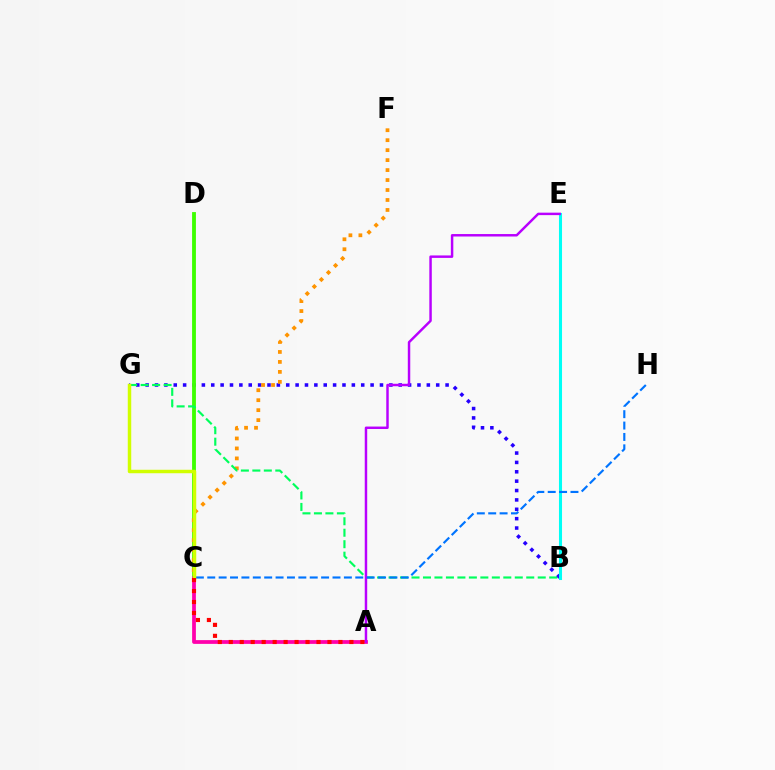{('B', 'G'): [{'color': '#2500ff', 'line_style': 'dotted', 'thickness': 2.55}, {'color': '#00ff5c', 'line_style': 'dashed', 'thickness': 1.56}], ('B', 'E'): [{'color': '#00fff6', 'line_style': 'solid', 'thickness': 2.21}], ('C', 'D'): [{'color': '#3dff00', 'line_style': 'solid', 'thickness': 2.75}], ('A', 'C'): [{'color': '#ff00ac', 'line_style': 'solid', 'thickness': 2.71}, {'color': '#ff0000', 'line_style': 'dotted', 'thickness': 2.98}], ('C', 'F'): [{'color': '#ff9400', 'line_style': 'dotted', 'thickness': 2.71}], ('A', 'E'): [{'color': '#b900ff', 'line_style': 'solid', 'thickness': 1.77}], ('C', 'H'): [{'color': '#0074ff', 'line_style': 'dashed', 'thickness': 1.55}], ('C', 'G'): [{'color': '#d1ff00', 'line_style': 'solid', 'thickness': 2.5}]}